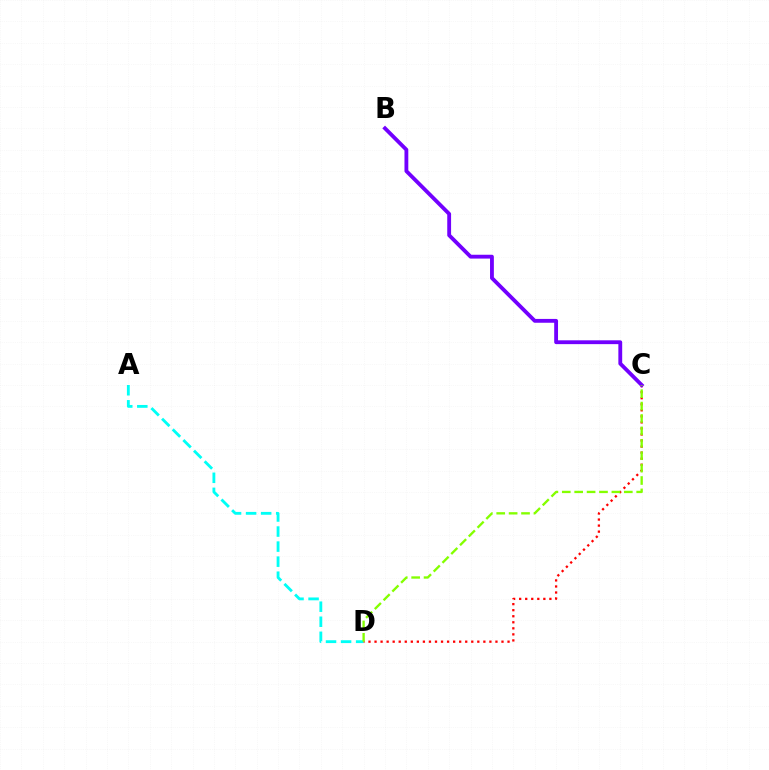{('A', 'D'): [{'color': '#00fff6', 'line_style': 'dashed', 'thickness': 2.05}], ('C', 'D'): [{'color': '#ff0000', 'line_style': 'dotted', 'thickness': 1.64}, {'color': '#84ff00', 'line_style': 'dashed', 'thickness': 1.69}], ('B', 'C'): [{'color': '#7200ff', 'line_style': 'solid', 'thickness': 2.76}]}